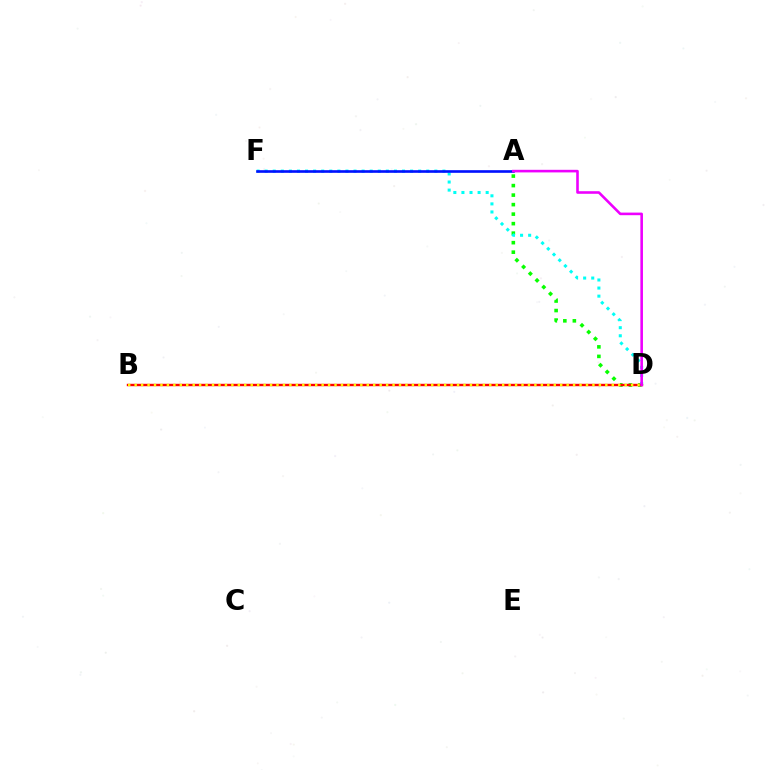{('A', 'D'): [{'color': '#08ff00', 'line_style': 'dotted', 'thickness': 2.58}, {'color': '#ee00ff', 'line_style': 'solid', 'thickness': 1.87}], ('D', 'F'): [{'color': '#00fff6', 'line_style': 'dotted', 'thickness': 2.2}], ('A', 'F'): [{'color': '#0010ff', 'line_style': 'solid', 'thickness': 1.9}], ('B', 'D'): [{'color': '#ff0000', 'line_style': 'solid', 'thickness': 1.73}, {'color': '#fcf500', 'line_style': 'dotted', 'thickness': 1.75}]}